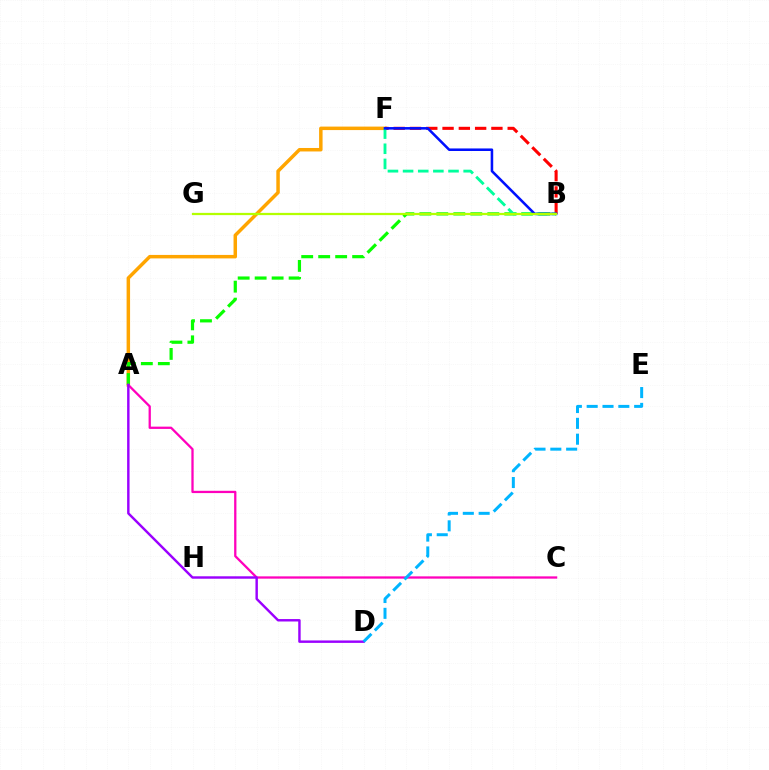{('A', 'F'): [{'color': '#ffa500', 'line_style': 'solid', 'thickness': 2.51}], ('A', 'B'): [{'color': '#08ff00', 'line_style': 'dashed', 'thickness': 2.31}], ('A', 'C'): [{'color': '#ff00bd', 'line_style': 'solid', 'thickness': 1.65}], ('B', 'F'): [{'color': '#ff0000', 'line_style': 'dashed', 'thickness': 2.21}, {'color': '#00ff9d', 'line_style': 'dashed', 'thickness': 2.06}, {'color': '#0010ff', 'line_style': 'solid', 'thickness': 1.84}], ('A', 'D'): [{'color': '#9b00ff', 'line_style': 'solid', 'thickness': 1.75}], ('D', 'E'): [{'color': '#00b5ff', 'line_style': 'dashed', 'thickness': 2.15}], ('B', 'G'): [{'color': '#b3ff00', 'line_style': 'solid', 'thickness': 1.62}]}